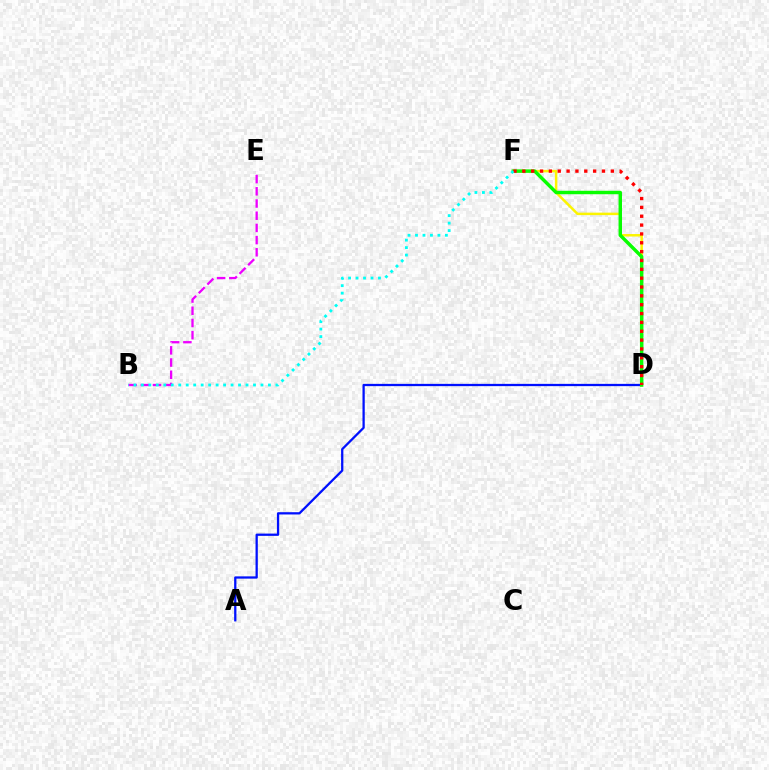{('D', 'F'): [{'color': '#fcf500', 'line_style': 'solid', 'thickness': 1.79}, {'color': '#08ff00', 'line_style': 'solid', 'thickness': 2.49}, {'color': '#ff0000', 'line_style': 'dotted', 'thickness': 2.4}], ('A', 'D'): [{'color': '#0010ff', 'line_style': 'solid', 'thickness': 1.64}], ('B', 'E'): [{'color': '#ee00ff', 'line_style': 'dashed', 'thickness': 1.66}], ('B', 'F'): [{'color': '#00fff6', 'line_style': 'dotted', 'thickness': 2.03}]}